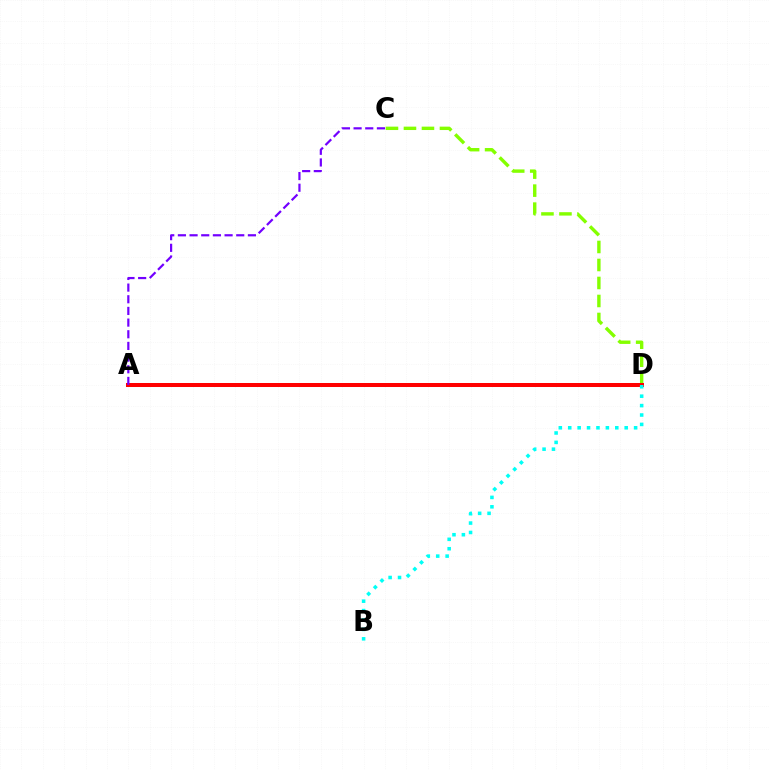{('C', 'D'): [{'color': '#84ff00', 'line_style': 'dashed', 'thickness': 2.45}], ('A', 'D'): [{'color': '#ff0000', 'line_style': 'solid', 'thickness': 2.89}], ('A', 'C'): [{'color': '#7200ff', 'line_style': 'dashed', 'thickness': 1.59}], ('B', 'D'): [{'color': '#00fff6', 'line_style': 'dotted', 'thickness': 2.56}]}